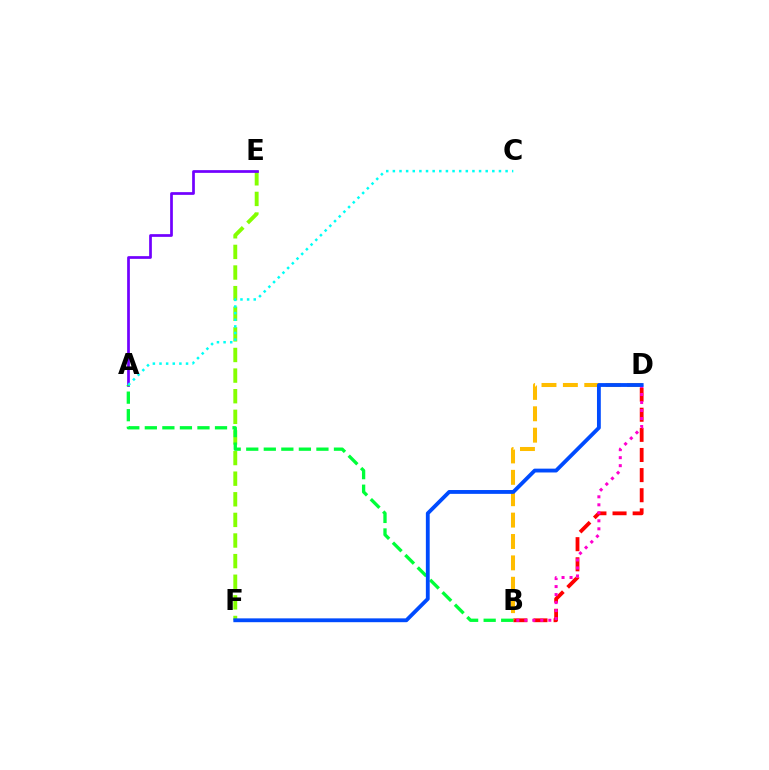{('B', 'D'): [{'color': '#ff0000', 'line_style': 'dashed', 'thickness': 2.73}, {'color': '#ffbd00', 'line_style': 'dashed', 'thickness': 2.91}, {'color': '#ff00cf', 'line_style': 'dotted', 'thickness': 2.17}], ('E', 'F'): [{'color': '#84ff00', 'line_style': 'dashed', 'thickness': 2.8}], ('A', 'E'): [{'color': '#7200ff', 'line_style': 'solid', 'thickness': 1.95}], ('A', 'B'): [{'color': '#00ff39', 'line_style': 'dashed', 'thickness': 2.38}], ('D', 'F'): [{'color': '#004bff', 'line_style': 'solid', 'thickness': 2.76}], ('A', 'C'): [{'color': '#00fff6', 'line_style': 'dotted', 'thickness': 1.8}]}